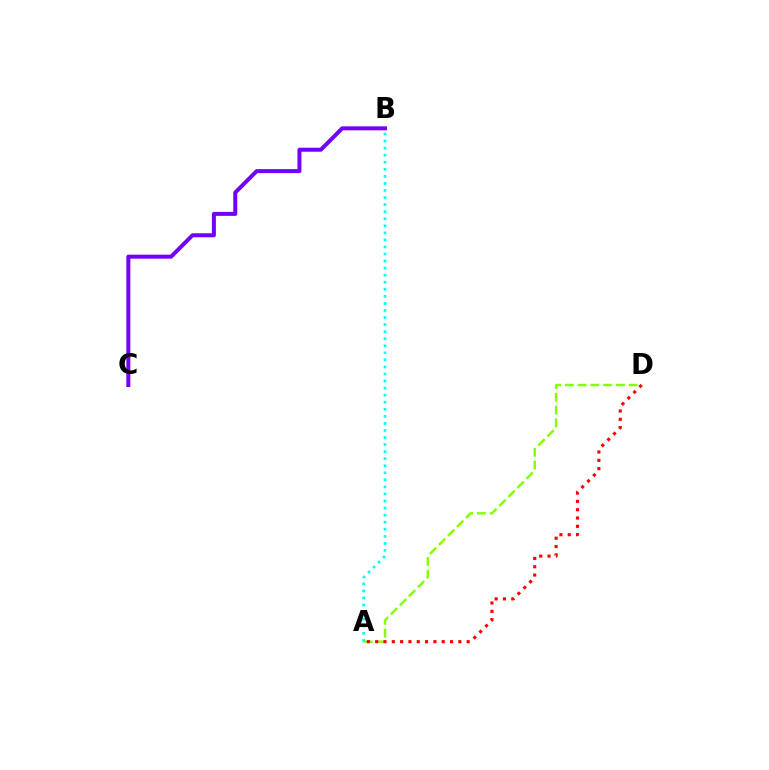{('A', 'D'): [{'color': '#84ff00', 'line_style': 'dashed', 'thickness': 1.73}, {'color': '#ff0000', 'line_style': 'dotted', 'thickness': 2.26}], ('A', 'B'): [{'color': '#00fff6', 'line_style': 'dotted', 'thickness': 1.92}], ('B', 'C'): [{'color': '#7200ff', 'line_style': 'solid', 'thickness': 2.88}]}